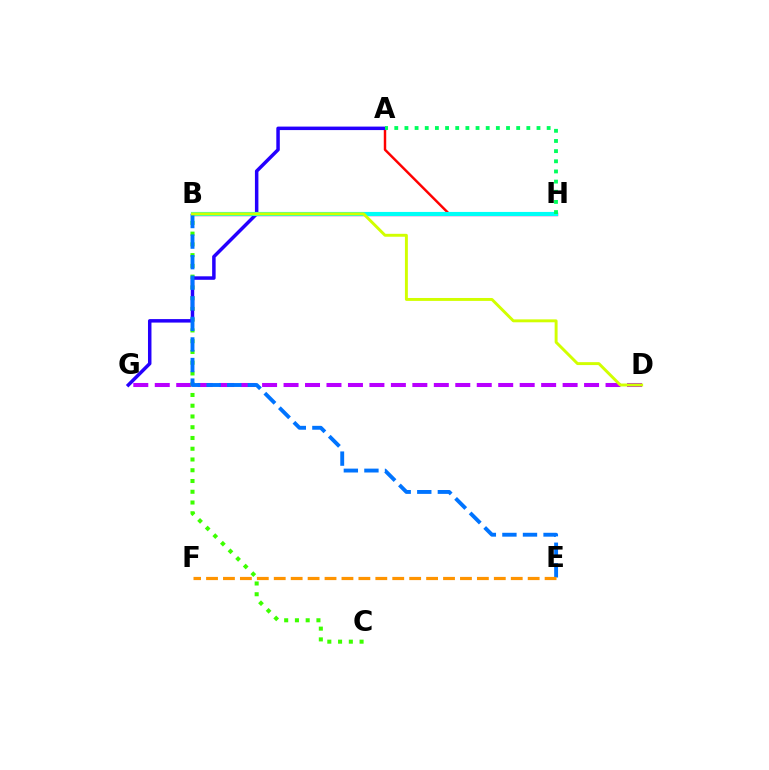{('D', 'G'): [{'color': '#b900ff', 'line_style': 'dashed', 'thickness': 2.92}], ('A', 'H'): [{'color': '#ff0000', 'line_style': 'solid', 'thickness': 1.77}, {'color': '#00ff5c', 'line_style': 'dotted', 'thickness': 2.76}], ('B', 'H'): [{'color': '#ff00ac', 'line_style': 'solid', 'thickness': 2.44}, {'color': '#00fff6', 'line_style': 'solid', 'thickness': 2.98}], ('B', 'C'): [{'color': '#3dff00', 'line_style': 'dotted', 'thickness': 2.92}], ('A', 'G'): [{'color': '#2500ff', 'line_style': 'solid', 'thickness': 2.51}], ('B', 'E'): [{'color': '#0074ff', 'line_style': 'dashed', 'thickness': 2.79}], ('B', 'D'): [{'color': '#d1ff00', 'line_style': 'solid', 'thickness': 2.1}], ('E', 'F'): [{'color': '#ff9400', 'line_style': 'dashed', 'thickness': 2.3}]}